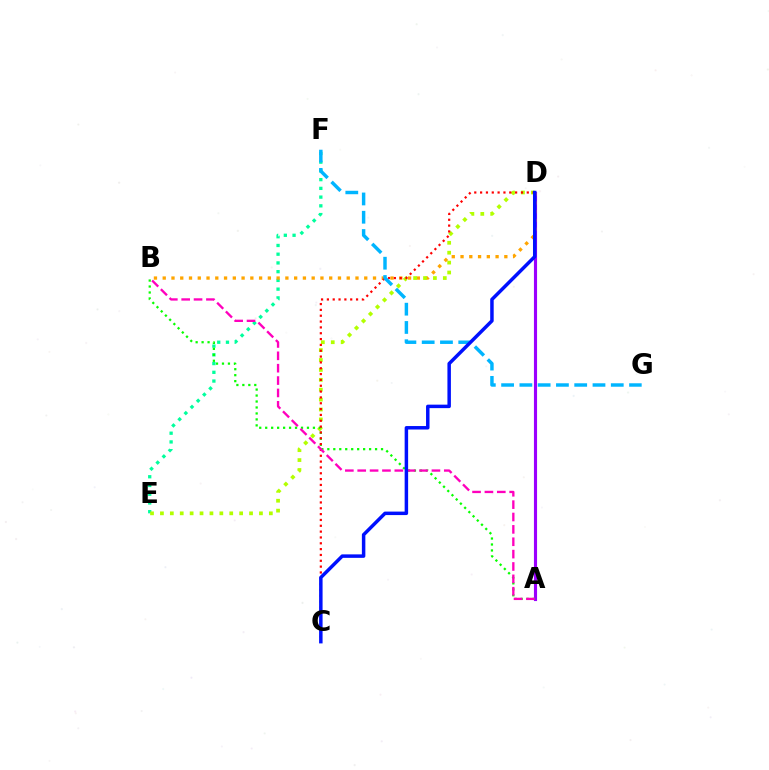{('A', 'D'): [{'color': '#9b00ff', 'line_style': 'solid', 'thickness': 2.25}], ('E', 'F'): [{'color': '#00ff9d', 'line_style': 'dotted', 'thickness': 2.37}], ('B', 'D'): [{'color': '#ffa500', 'line_style': 'dotted', 'thickness': 2.38}], ('D', 'E'): [{'color': '#b3ff00', 'line_style': 'dotted', 'thickness': 2.69}], ('A', 'B'): [{'color': '#08ff00', 'line_style': 'dotted', 'thickness': 1.62}, {'color': '#ff00bd', 'line_style': 'dashed', 'thickness': 1.68}], ('C', 'D'): [{'color': '#ff0000', 'line_style': 'dotted', 'thickness': 1.59}, {'color': '#0010ff', 'line_style': 'solid', 'thickness': 2.5}], ('F', 'G'): [{'color': '#00b5ff', 'line_style': 'dashed', 'thickness': 2.48}]}